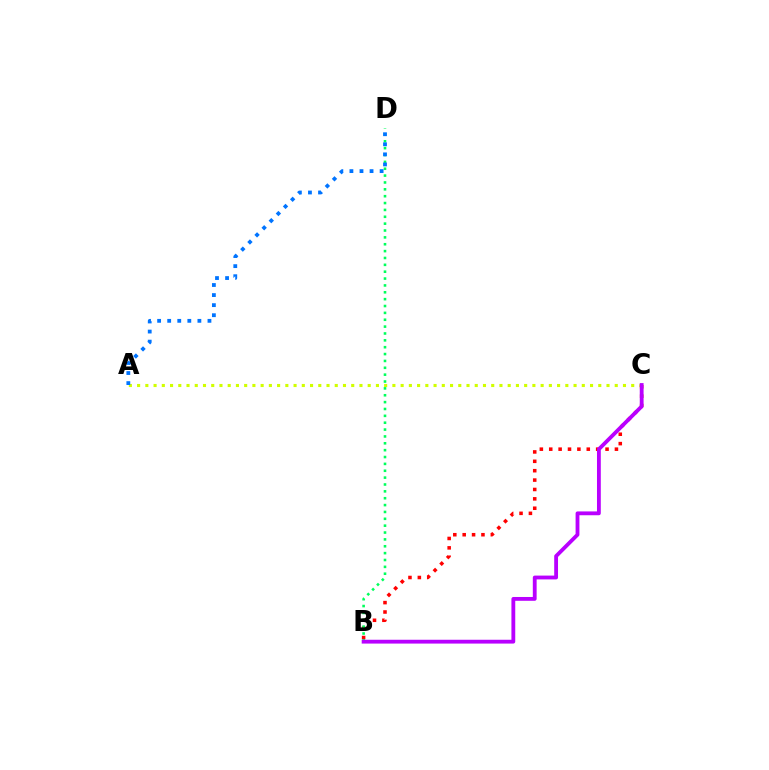{('A', 'C'): [{'color': '#d1ff00', 'line_style': 'dotted', 'thickness': 2.24}], ('B', 'C'): [{'color': '#ff0000', 'line_style': 'dotted', 'thickness': 2.55}, {'color': '#b900ff', 'line_style': 'solid', 'thickness': 2.75}], ('B', 'D'): [{'color': '#00ff5c', 'line_style': 'dotted', 'thickness': 1.86}], ('A', 'D'): [{'color': '#0074ff', 'line_style': 'dotted', 'thickness': 2.73}]}